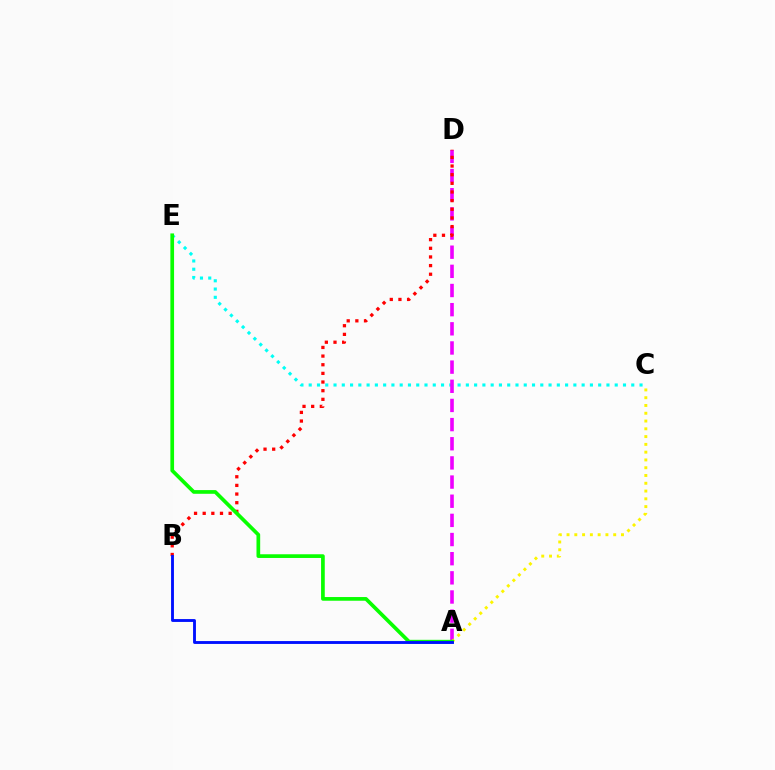{('C', 'E'): [{'color': '#00fff6', 'line_style': 'dotted', 'thickness': 2.25}], ('A', 'D'): [{'color': '#ee00ff', 'line_style': 'dashed', 'thickness': 2.6}], ('A', 'C'): [{'color': '#fcf500', 'line_style': 'dotted', 'thickness': 2.11}], ('B', 'D'): [{'color': '#ff0000', 'line_style': 'dotted', 'thickness': 2.35}], ('A', 'E'): [{'color': '#08ff00', 'line_style': 'solid', 'thickness': 2.66}], ('A', 'B'): [{'color': '#0010ff', 'line_style': 'solid', 'thickness': 2.06}]}